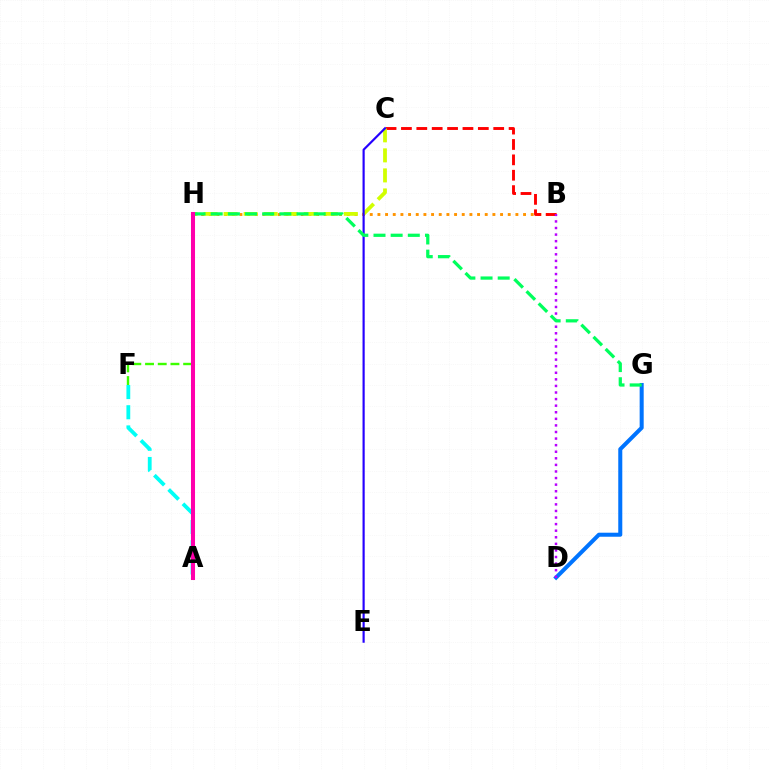{('B', 'H'): [{'color': '#ff9400', 'line_style': 'dotted', 'thickness': 2.08}], ('B', 'C'): [{'color': '#ff0000', 'line_style': 'dashed', 'thickness': 2.09}], ('D', 'G'): [{'color': '#0074ff', 'line_style': 'solid', 'thickness': 2.9}], ('A', 'F'): [{'color': '#00fff6', 'line_style': 'dashed', 'thickness': 2.74}], ('B', 'D'): [{'color': '#b900ff', 'line_style': 'dotted', 'thickness': 1.79}], ('C', 'H'): [{'color': '#d1ff00', 'line_style': 'dashed', 'thickness': 2.72}], ('C', 'E'): [{'color': '#2500ff', 'line_style': 'solid', 'thickness': 1.56}], ('G', 'H'): [{'color': '#00ff5c', 'line_style': 'dashed', 'thickness': 2.33}], ('F', 'H'): [{'color': '#3dff00', 'line_style': 'dashed', 'thickness': 1.73}], ('A', 'H'): [{'color': '#ff00ac', 'line_style': 'solid', 'thickness': 2.91}]}